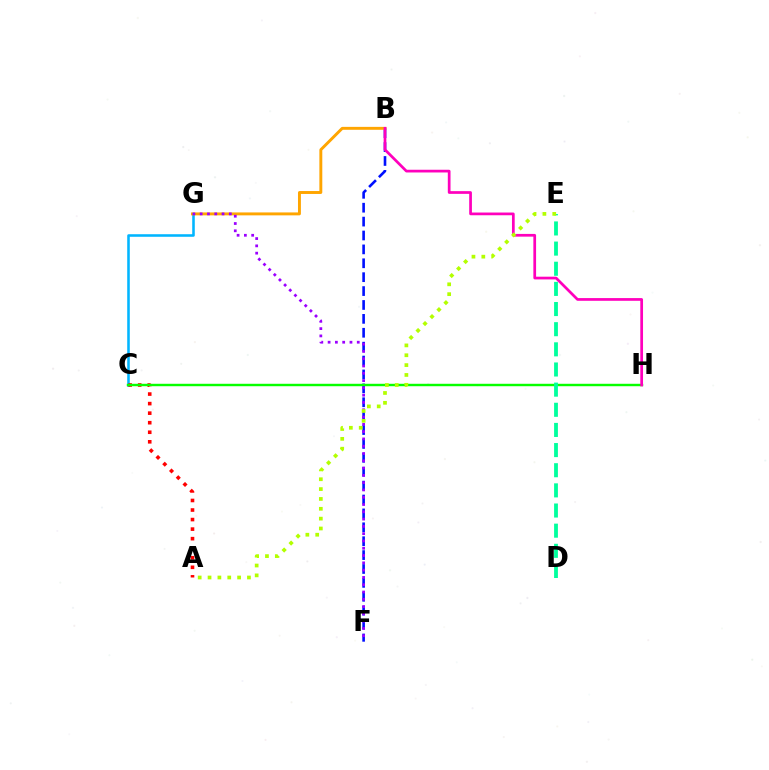{('B', 'F'): [{'color': '#0010ff', 'line_style': 'dashed', 'thickness': 1.89}], ('C', 'G'): [{'color': '#00b5ff', 'line_style': 'solid', 'thickness': 1.85}], ('A', 'C'): [{'color': '#ff0000', 'line_style': 'dotted', 'thickness': 2.59}], ('C', 'H'): [{'color': '#08ff00', 'line_style': 'solid', 'thickness': 1.75}], ('D', 'E'): [{'color': '#00ff9d', 'line_style': 'dashed', 'thickness': 2.74}], ('B', 'G'): [{'color': '#ffa500', 'line_style': 'solid', 'thickness': 2.1}], ('F', 'G'): [{'color': '#9b00ff', 'line_style': 'dotted', 'thickness': 1.98}], ('B', 'H'): [{'color': '#ff00bd', 'line_style': 'solid', 'thickness': 1.96}], ('A', 'E'): [{'color': '#b3ff00', 'line_style': 'dotted', 'thickness': 2.68}]}